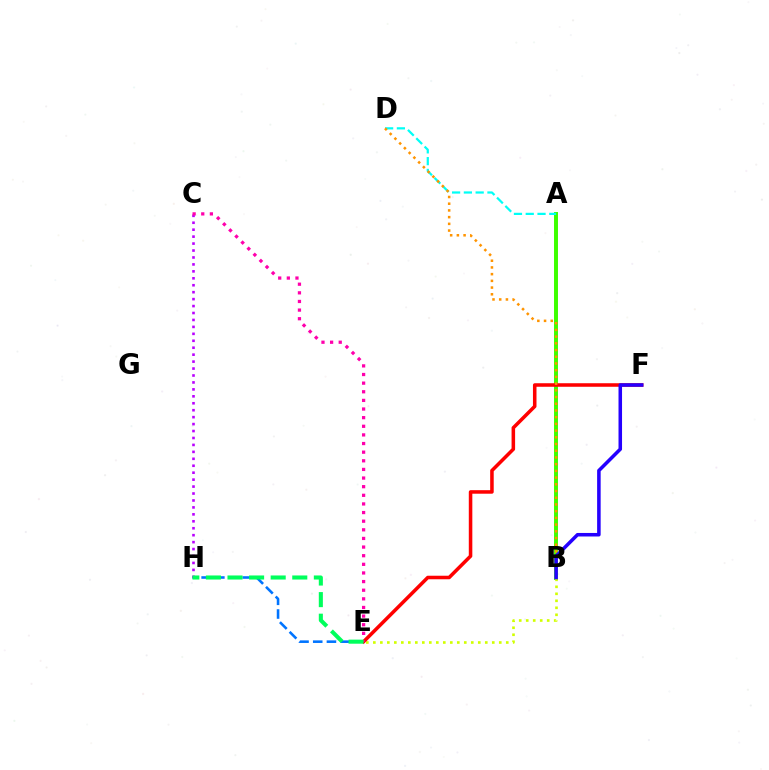{('A', 'B'): [{'color': '#3dff00', 'line_style': 'solid', 'thickness': 2.85}], ('B', 'E'): [{'color': '#d1ff00', 'line_style': 'dotted', 'thickness': 1.9}], ('A', 'D'): [{'color': '#00fff6', 'line_style': 'dashed', 'thickness': 1.6}], ('E', 'H'): [{'color': '#0074ff', 'line_style': 'dashed', 'thickness': 1.86}, {'color': '#00ff5c', 'line_style': 'dashed', 'thickness': 2.93}], ('E', 'F'): [{'color': '#ff0000', 'line_style': 'solid', 'thickness': 2.55}], ('B', 'D'): [{'color': '#ff9400', 'line_style': 'dotted', 'thickness': 1.82}], ('C', 'H'): [{'color': '#b900ff', 'line_style': 'dotted', 'thickness': 1.89}], ('C', 'E'): [{'color': '#ff00ac', 'line_style': 'dotted', 'thickness': 2.34}], ('B', 'F'): [{'color': '#2500ff', 'line_style': 'solid', 'thickness': 2.54}]}